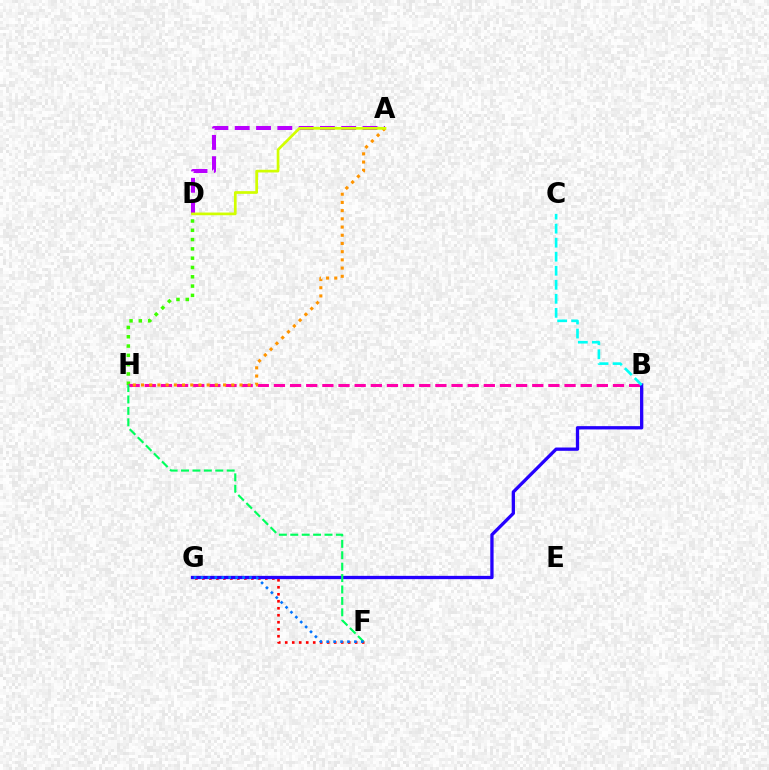{('D', 'H'): [{'color': '#3dff00', 'line_style': 'dotted', 'thickness': 2.53}], ('F', 'G'): [{'color': '#ff0000', 'line_style': 'dotted', 'thickness': 1.9}, {'color': '#0074ff', 'line_style': 'dotted', 'thickness': 1.88}], ('B', 'H'): [{'color': '#ff00ac', 'line_style': 'dashed', 'thickness': 2.19}], ('A', 'D'): [{'color': '#b900ff', 'line_style': 'dashed', 'thickness': 2.89}, {'color': '#d1ff00', 'line_style': 'solid', 'thickness': 1.95}], ('B', 'G'): [{'color': '#2500ff', 'line_style': 'solid', 'thickness': 2.37}], ('F', 'H'): [{'color': '#00ff5c', 'line_style': 'dashed', 'thickness': 1.55}], ('A', 'H'): [{'color': '#ff9400', 'line_style': 'dotted', 'thickness': 2.23}], ('B', 'C'): [{'color': '#00fff6', 'line_style': 'dashed', 'thickness': 1.91}]}